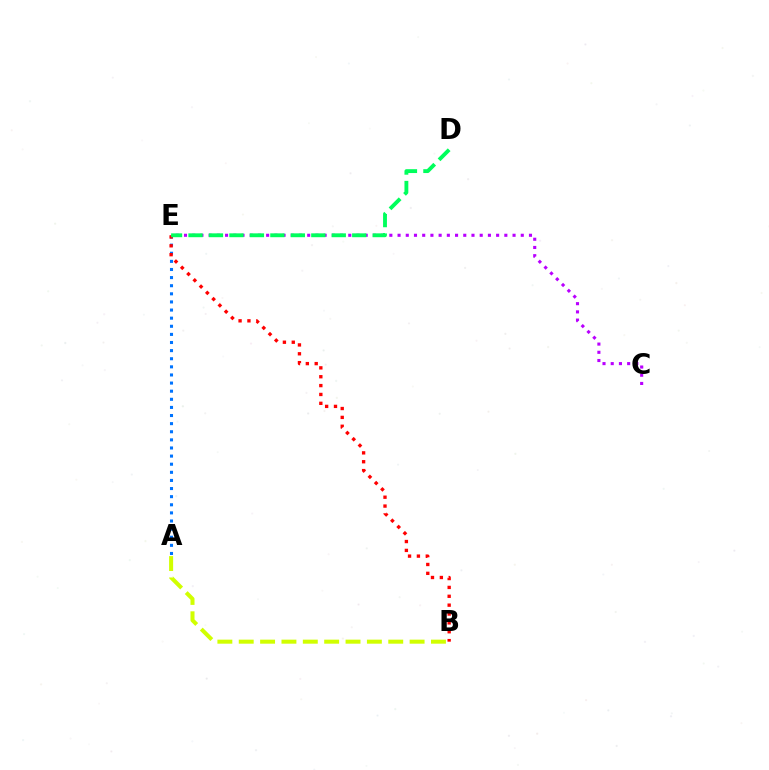{('A', 'E'): [{'color': '#0074ff', 'line_style': 'dotted', 'thickness': 2.2}], ('B', 'E'): [{'color': '#ff0000', 'line_style': 'dotted', 'thickness': 2.41}], ('C', 'E'): [{'color': '#b900ff', 'line_style': 'dotted', 'thickness': 2.23}], ('D', 'E'): [{'color': '#00ff5c', 'line_style': 'dashed', 'thickness': 2.78}], ('A', 'B'): [{'color': '#d1ff00', 'line_style': 'dashed', 'thickness': 2.9}]}